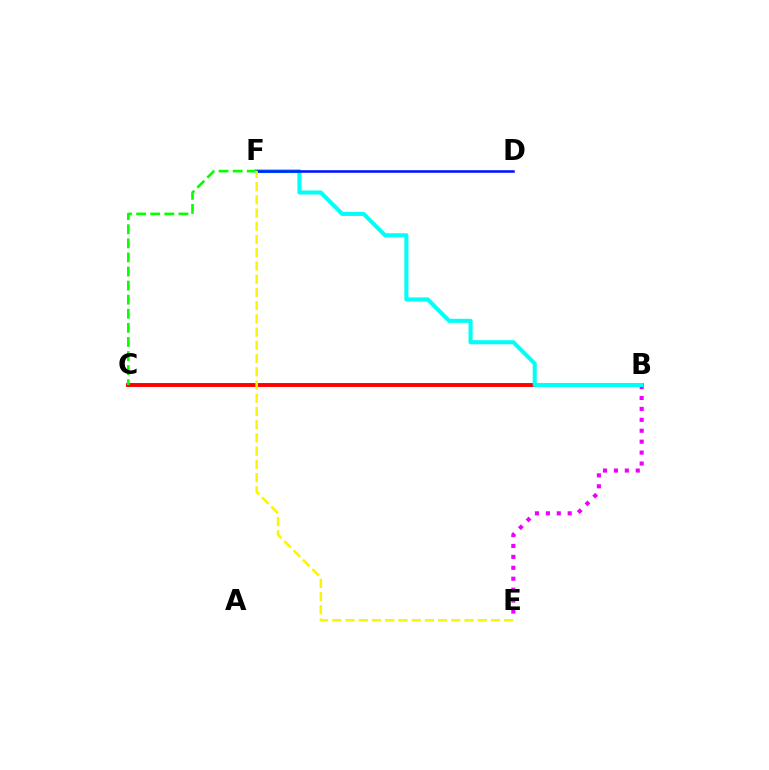{('B', 'E'): [{'color': '#ee00ff', 'line_style': 'dotted', 'thickness': 2.97}], ('B', 'C'): [{'color': '#ff0000', 'line_style': 'solid', 'thickness': 2.82}], ('B', 'F'): [{'color': '#00fff6', 'line_style': 'solid', 'thickness': 2.92}], ('D', 'F'): [{'color': '#0010ff', 'line_style': 'solid', 'thickness': 1.81}], ('C', 'F'): [{'color': '#08ff00', 'line_style': 'dashed', 'thickness': 1.91}], ('E', 'F'): [{'color': '#fcf500', 'line_style': 'dashed', 'thickness': 1.8}]}